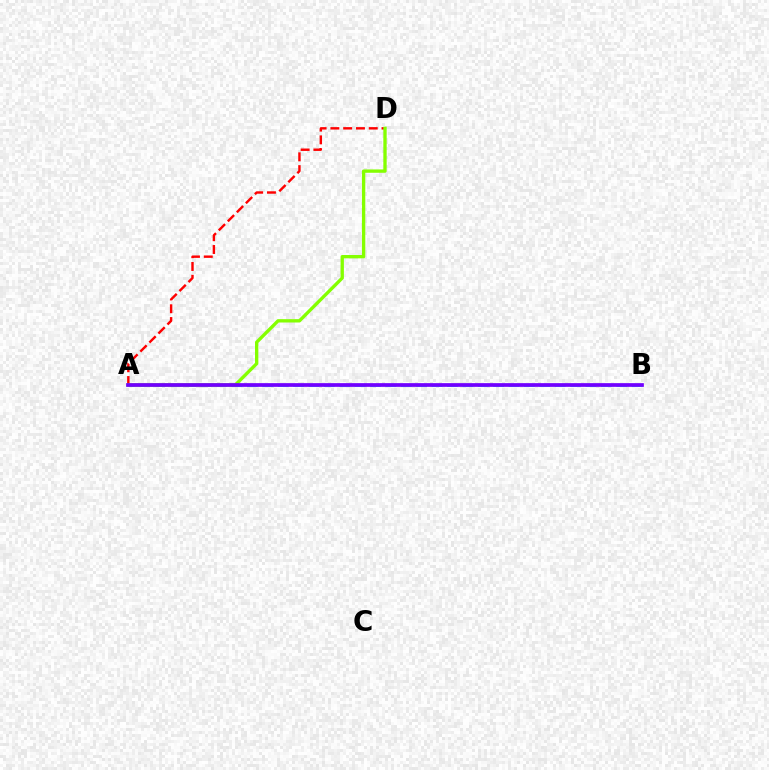{('A', 'B'): [{'color': '#00fff6', 'line_style': 'dashed', 'thickness': 2.09}, {'color': '#7200ff', 'line_style': 'solid', 'thickness': 2.67}], ('A', 'D'): [{'color': '#ff0000', 'line_style': 'dashed', 'thickness': 1.74}, {'color': '#84ff00', 'line_style': 'solid', 'thickness': 2.4}]}